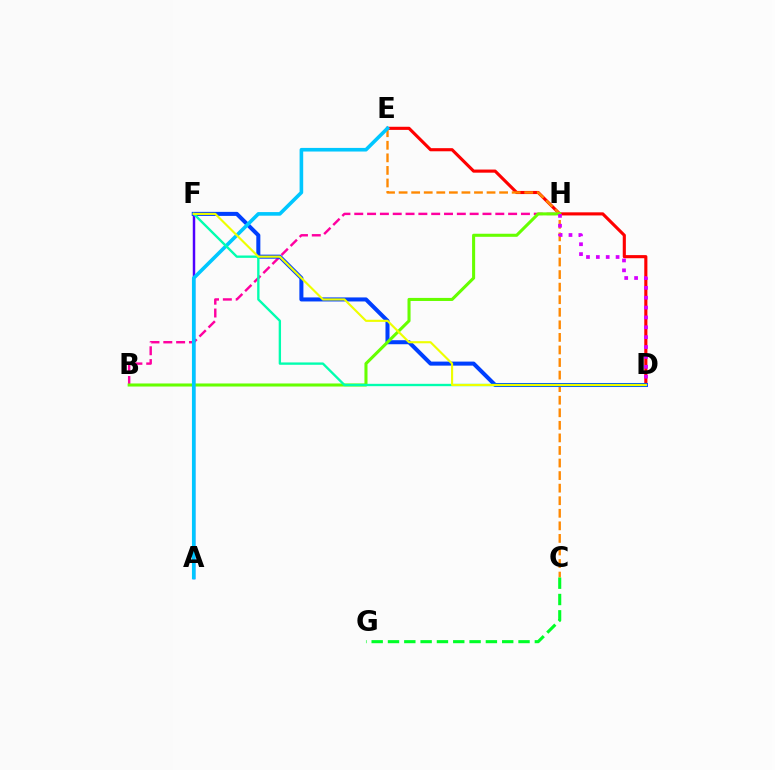{('B', 'H'): [{'color': '#ff00a0', 'line_style': 'dashed', 'thickness': 1.74}, {'color': '#66ff00', 'line_style': 'solid', 'thickness': 2.2}], ('D', 'E'): [{'color': '#ff0000', 'line_style': 'solid', 'thickness': 2.25}], ('C', 'E'): [{'color': '#ff8800', 'line_style': 'dashed', 'thickness': 1.71}], ('C', 'G'): [{'color': '#00ff27', 'line_style': 'dashed', 'thickness': 2.22}], ('D', 'F'): [{'color': '#003fff', 'line_style': 'solid', 'thickness': 2.91}, {'color': '#00ffaf', 'line_style': 'solid', 'thickness': 1.69}, {'color': '#eeff00', 'line_style': 'solid', 'thickness': 1.53}], ('A', 'F'): [{'color': '#4f00ff', 'line_style': 'solid', 'thickness': 1.77}], ('A', 'E'): [{'color': '#00c7ff', 'line_style': 'solid', 'thickness': 2.6}], ('D', 'H'): [{'color': '#d600ff', 'line_style': 'dotted', 'thickness': 2.68}]}